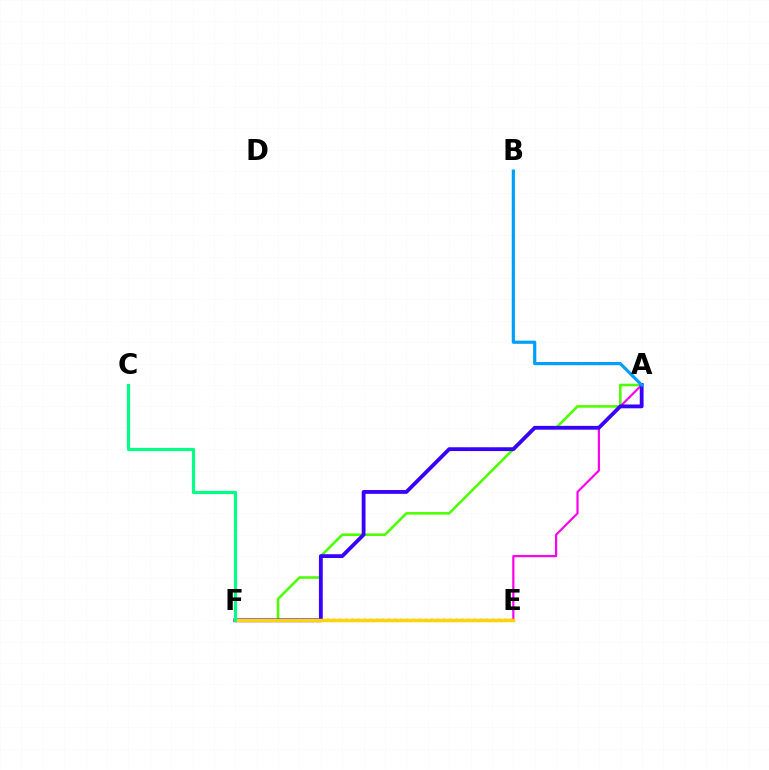{('A', 'F'): [{'color': '#4fff00', 'line_style': 'solid', 'thickness': 1.87}, {'color': '#3700ff', 'line_style': 'solid', 'thickness': 2.74}], ('E', 'F'): [{'color': '#ff0000', 'line_style': 'dotted', 'thickness': 1.66}, {'color': '#ffd500', 'line_style': 'solid', 'thickness': 2.51}], ('A', 'E'): [{'color': '#ff00ed', 'line_style': 'solid', 'thickness': 1.58}], ('A', 'B'): [{'color': '#009eff', 'line_style': 'solid', 'thickness': 2.29}], ('C', 'F'): [{'color': '#00ff86', 'line_style': 'solid', 'thickness': 2.28}]}